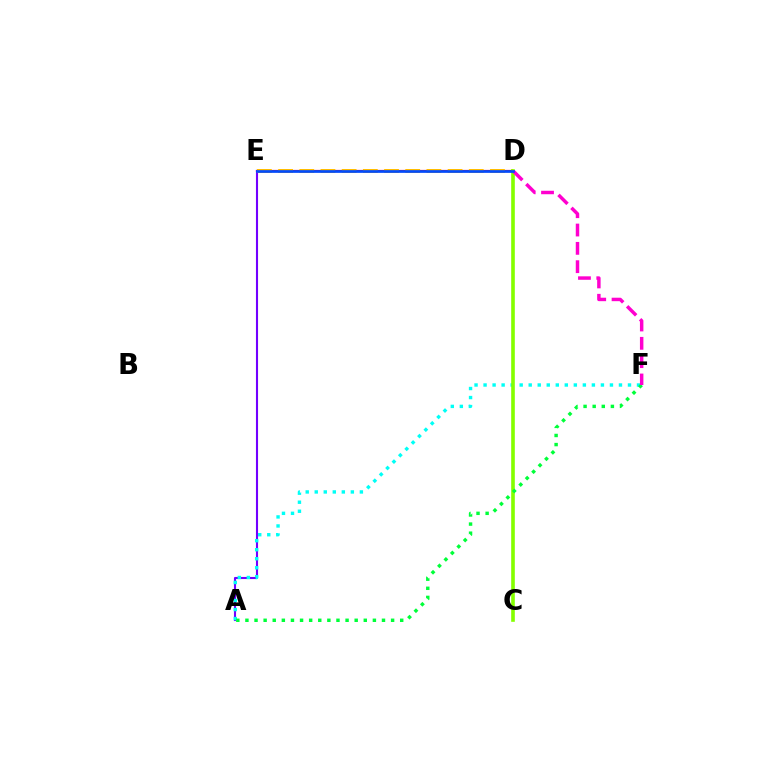{('D', 'E'): [{'color': '#ff0000', 'line_style': 'solid', 'thickness': 1.58}, {'color': '#ffbd00', 'line_style': 'dashed', 'thickness': 2.88}, {'color': '#004bff', 'line_style': 'solid', 'thickness': 1.93}], ('A', 'E'): [{'color': '#7200ff', 'line_style': 'solid', 'thickness': 1.51}], ('A', 'F'): [{'color': '#00fff6', 'line_style': 'dotted', 'thickness': 2.45}, {'color': '#00ff39', 'line_style': 'dotted', 'thickness': 2.47}], ('C', 'D'): [{'color': '#84ff00', 'line_style': 'solid', 'thickness': 2.61}], ('D', 'F'): [{'color': '#ff00cf', 'line_style': 'dashed', 'thickness': 2.49}]}